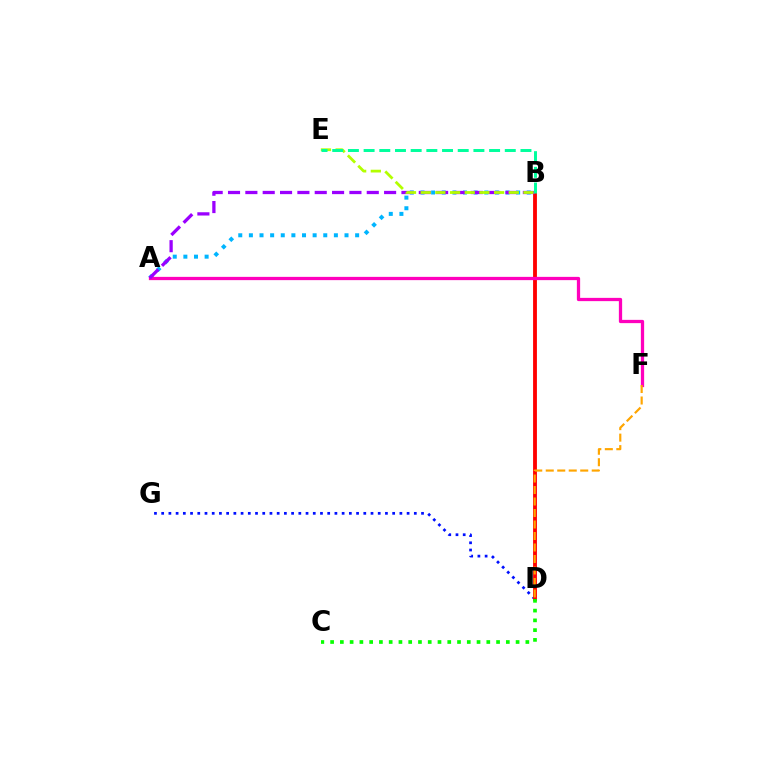{('A', 'B'): [{'color': '#00b5ff', 'line_style': 'dotted', 'thickness': 2.89}, {'color': '#9b00ff', 'line_style': 'dashed', 'thickness': 2.36}], ('D', 'G'): [{'color': '#0010ff', 'line_style': 'dotted', 'thickness': 1.96}], ('B', 'D'): [{'color': '#ff0000', 'line_style': 'solid', 'thickness': 2.76}], ('A', 'F'): [{'color': '#ff00bd', 'line_style': 'solid', 'thickness': 2.35}], ('D', 'F'): [{'color': '#ffa500', 'line_style': 'dashed', 'thickness': 1.56}], ('B', 'E'): [{'color': '#b3ff00', 'line_style': 'dashed', 'thickness': 1.99}, {'color': '#00ff9d', 'line_style': 'dashed', 'thickness': 2.13}], ('C', 'D'): [{'color': '#08ff00', 'line_style': 'dotted', 'thickness': 2.65}]}